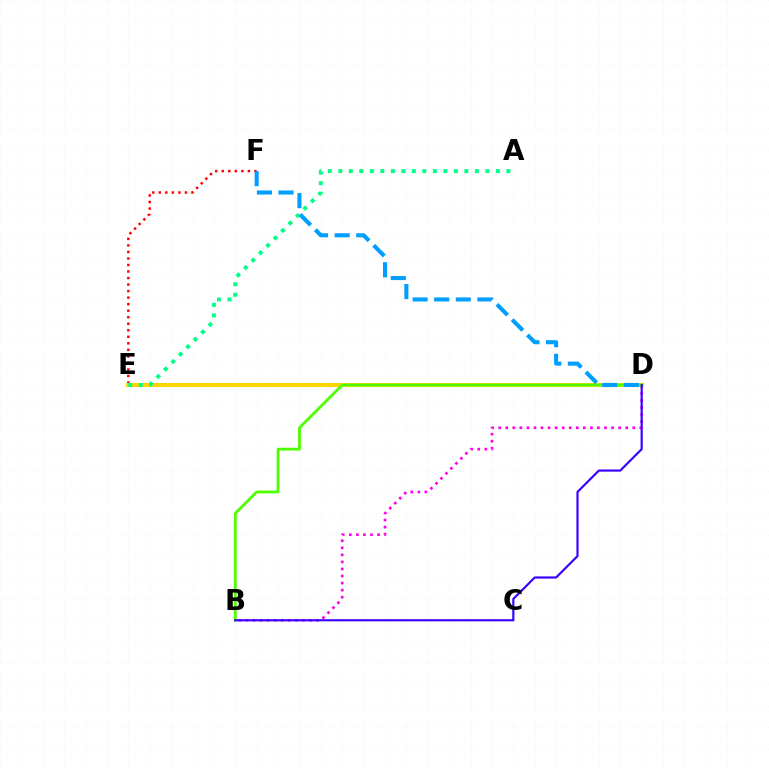{('B', 'D'): [{'color': '#ff00ed', 'line_style': 'dotted', 'thickness': 1.92}, {'color': '#4fff00', 'line_style': 'solid', 'thickness': 2.02}, {'color': '#3700ff', 'line_style': 'solid', 'thickness': 1.55}], ('E', 'F'): [{'color': '#ff0000', 'line_style': 'dotted', 'thickness': 1.77}], ('D', 'E'): [{'color': '#ffd500', 'line_style': 'solid', 'thickness': 2.93}], ('A', 'E'): [{'color': '#00ff86', 'line_style': 'dotted', 'thickness': 2.85}], ('D', 'F'): [{'color': '#009eff', 'line_style': 'dashed', 'thickness': 2.93}]}